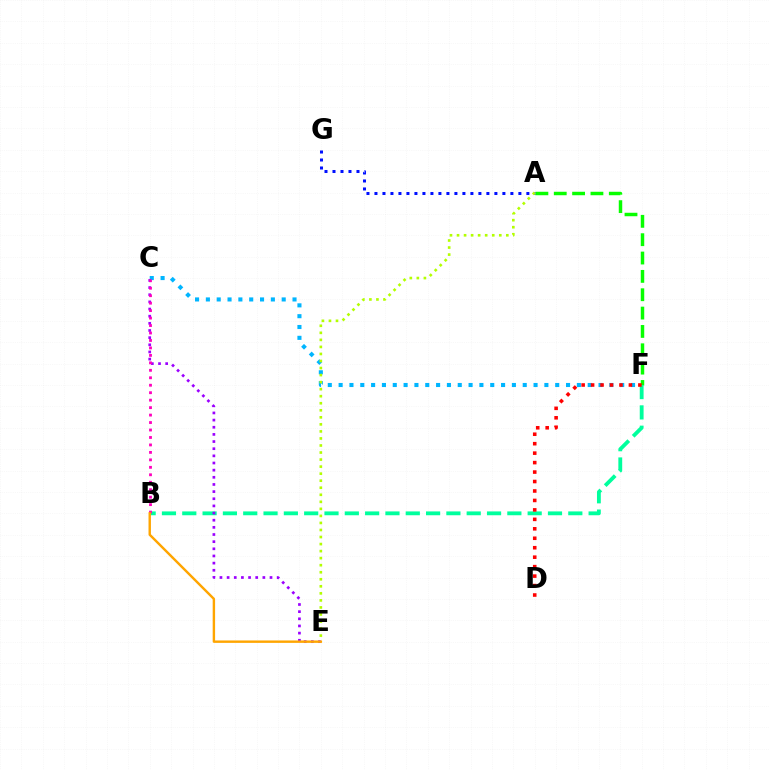{('A', 'G'): [{'color': '#0010ff', 'line_style': 'dotted', 'thickness': 2.17}], ('A', 'F'): [{'color': '#08ff00', 'line_style': 'dashed', 'thickness': 2.49}], ('B', 'F'): [{'color': '#00ff9d', 'line_style': 'dashed', 'thickness': 2.76}], ('C', 'F'): [{'color': '#00b5ff', 'line_style': 'dotted', 'thickness': 2.94}], ('A', 'E'): [{'color': '#b3ff00', 'line_style': 'dotted', 'thickness': 1.91}], ('D', 'F'): [{'color': '#ff0000', 'line_style': 'dotted', 'thickness': 2.57}], ('C', 'E'): [{'color': '#9b00ff', 'line_style': 'dotted', 'thickness': 1.94}], ('B', 'C'): [{'color': '#ff00bd', 'line_style': 'dotted', 'thickness': 2.03}], ('B', 'E'): [{'color': '#ffa500', 'line_style': 'solid', 'thickness': 1.74}]}